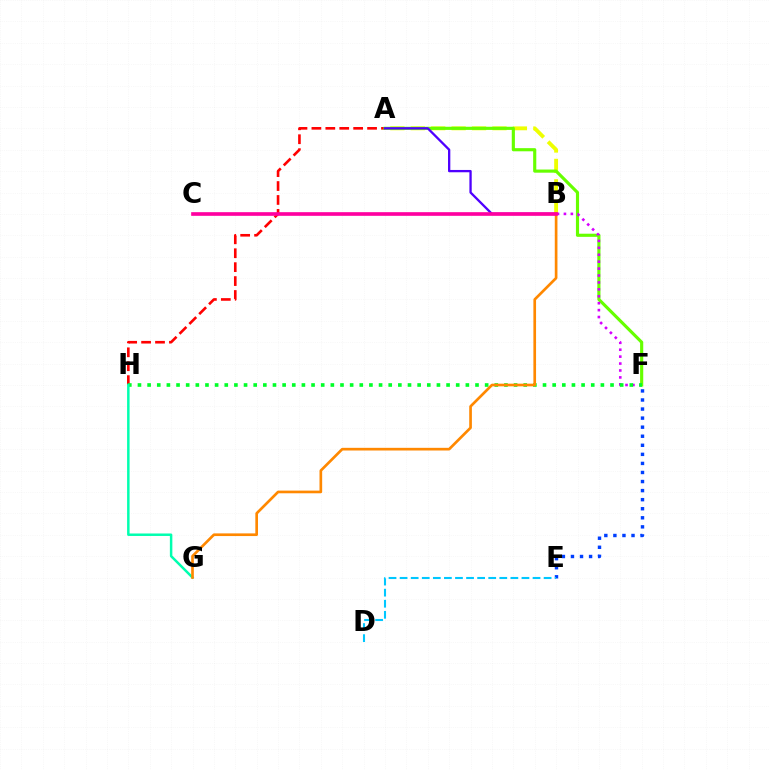{('E', 'F'): [{'color': '#003fff', 'line_style': 'dotted', 'thickness': 2.46}], ('A', 'H'): [{'color': '#ff0000', 'line_style': 'dashed', 'thickness': 1.89}], ('A', 'B'): [{'color': '#eeff00', 'line_style': 'dashed', 'thickness': 2.77}, {'color': '#4f00ff', 'line_style': 'solid', 'thickness': 1.66}], ('A', 'F'): [{'color': '#66ff00', 'line_style': 'solid', 'thickness': 2.26}], ('B', 'F'): [{'color': '#d600ff', 'line_style': 'dotted', 'thickness': 1.88}], ('F', 'H'): [{'color': '#00ff27', 'line_style': 'dotted', 'thickness': 2.62}], ('G', 'H'): [{'color': '#00ffaf', 'line_style': 'solid', 'thickness': 1.79}], ('B', 'G'): [{'color': '#ff8800', 'line_style': 'solid', 'thickness': 1.92}], ('D', 'E'): [{'color': '#00c7ff', 'line_style': 'dashed', 'thickness': 1.51}], ('B', 'C'): [{'color': '#ff00a0', 'line_style': 'solid', 'thickness': 2.63}]}